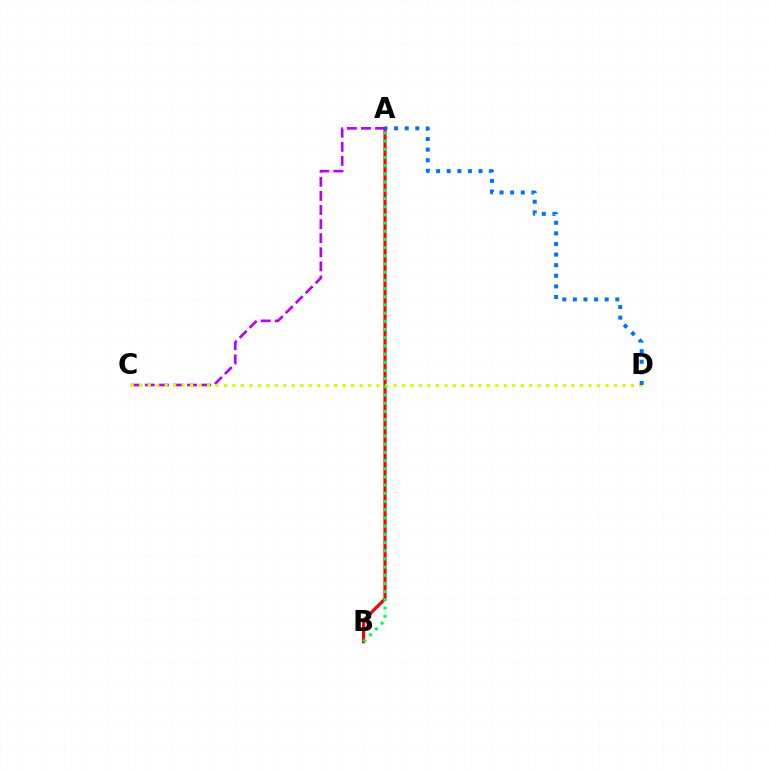{('A', 'B'): [{'color': '#ff0000', 'line_style': 'solid', 'thickness': 2.3}, {'color': '#00ff5c', 'line_style': 'dotted', 'thickness': 2.23}], ('A', 'C'): [{'color': '#b900ff', 'line_style': 'dashed', 'thickness': 1.91}], ('C', 'D'): [{'color': '#d1ff00', 'line_style': 'dotted', 'thickness': 2.3}], ('A', 'D'): [{'color': '#0074ff', 'line_style': 'dotted', 'thickness': 2.88}]}